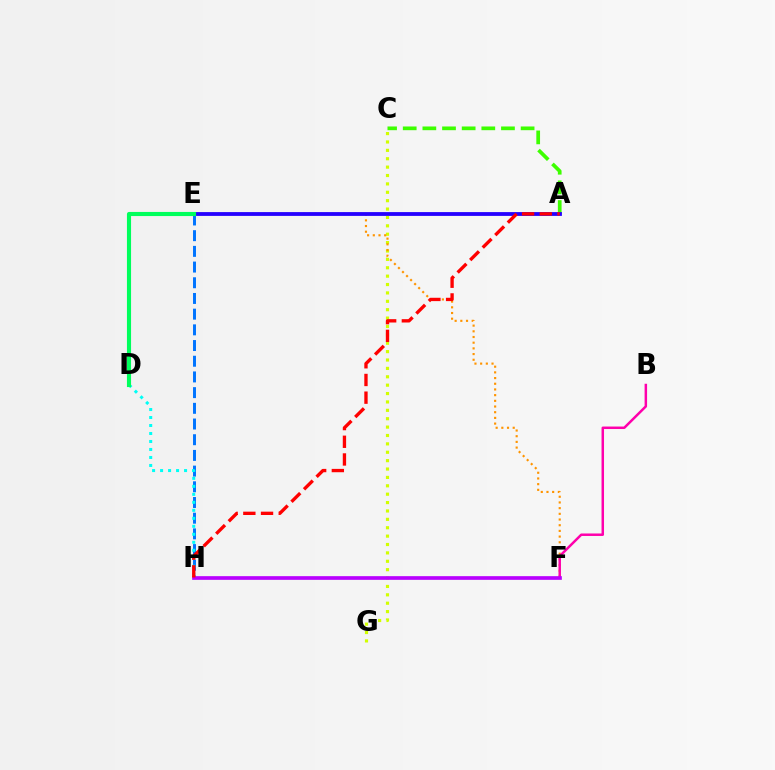{('C', 'G'): [{'color': '#d1ff00', 'line_style': 'dotted', 'thickness': 2.28}], ('A', 'C'): [{'color': '#3dff00', 'line_style': 'dashed', 'thickness': 2.67}], ('E', 'F'): [{'color': '#ff9400', 'line_style': 'dotted', 'thickness': 1.55}], ('A', 'E'): [{'color': '#2500ff', 'line_style': 'solid', 'thickness': 2.74}], ('E', 'H'): [{'color': '#0074ff', 'line_style': 'dashed', 'thickness': 2.13}], ('B', 'F'): [{'color': '#ff00ac', 'line_style': 'solid', 'thickness': 1.79}], ('D', 'H'): [{'color': '#00fff6', 'line_style': 'dotted', 'thickness': 2.17}], ('D', 'E'): [{'color': '#00ff5c', 'line_style': 'solid', 'thickness': 2.96}], ('F', 'H'): [{'color': '#b900ff', 'line_style': 'solid', 'thickness': 2.65}], ('A', 'H'): [{'color': '#ff0000', 'line_style': 'dashed', 'thickness': 2.4}]}